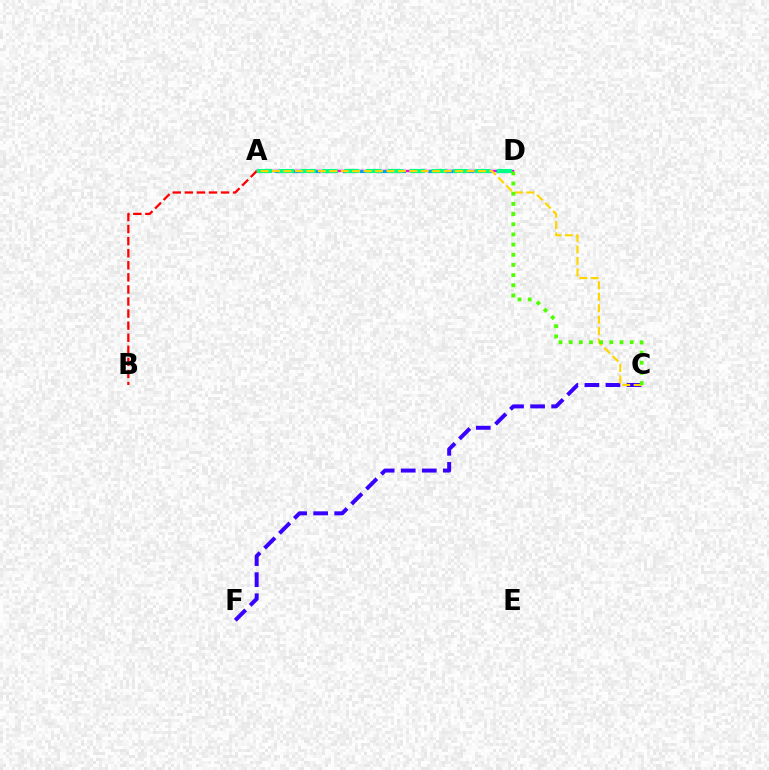{('A', 'D'): [{'color': '#ff00ed', 'line_style': 'solid', 'thickness': 1.76}, {'color': '#009eff', 'line_style': 'dashed', 'thickness': 2.32}, {'color': '#00ff86', 'line_style': 'dashed', 'thickness': 2.96}], ('A', 'B'): [{'color': '#ff0000', 'line_style': 'dashed', 'thickness': 1.64}], ('C', 'F'): [{'color': '#3700ff', 'line_style': 'dashed', 'thickness': 2.86}], ('A', 'C'): [{'color': '#ffd500', 'line_style': 'dashed', 'thickness': 1.55}], ('C', 'D'): [{'color': '#4fff00', 'line_style': 'dotted', 'thickness': 2.76}]}